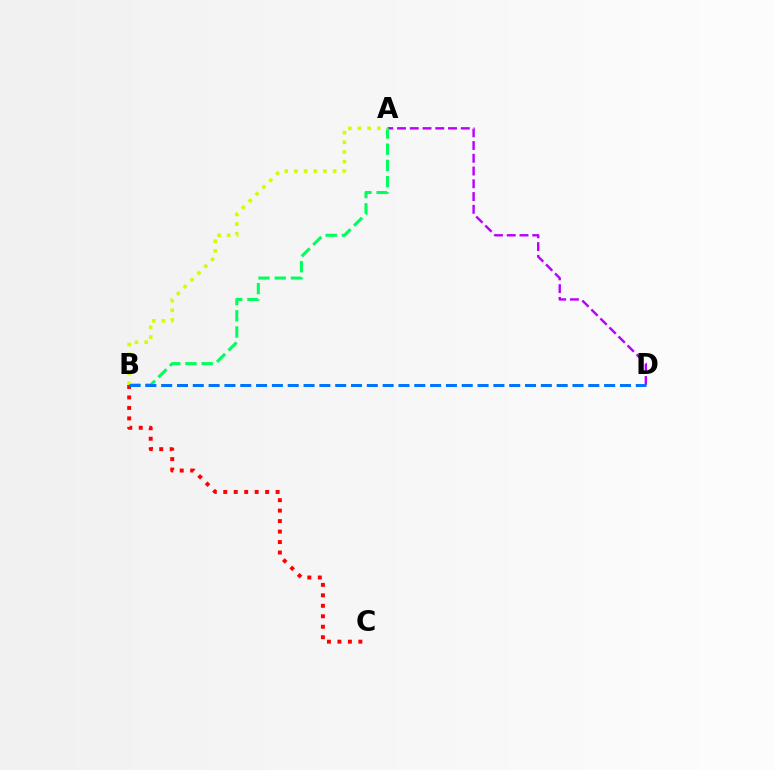{('A', 'D'): [{'color': '#b900ff', 'line_style': 'dashed', 'thickness': 1.73}], ('A', 'B'): [{'color': '#00ff5c', 'line_style': 'dashed', 'thickness': 2.2}, {'color': '#d1ff00', 'line_style': 'dotted', 'thickness': 2.63}], ('B', 'C'): [{'color': '#ff0000', 'line_style': 'dotted', 'thickness': 2.85}], ('B', 'D'): [{'color': '#0074ff', 'line_style': 'dashed', 'thickness': 2.15}]}